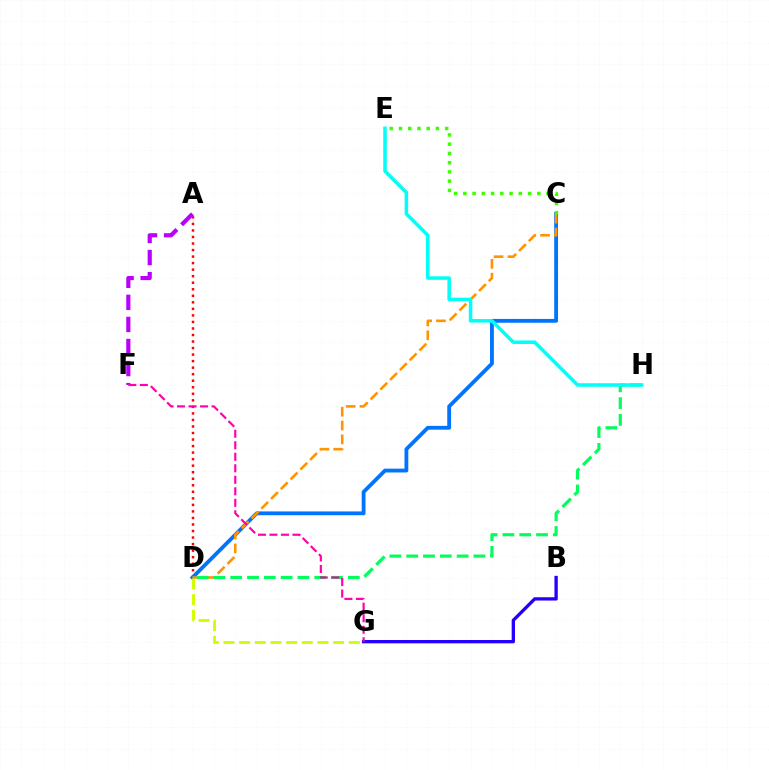{('A', 'D'): [{'color': '#ff0000', 'line_style': 'dotted', 'thickness': 1.78}], ('B', 'G'): [{'color': '#2500ff', 'line_style': 'solid', 'thickness': 2.39}], ('C', 'D'): [{'color': '#0074ff', 'line_style': 'solid', 'thickness': 2.75}, {'color': '#ff9400', 'line_style': 'dashed', 'thickness': 1.88}], ('A', 'F'): [{'color': '#b900ff', 'line_style': 'dashed', 'thickness': 3.0}], ('D', 'G'): [{'color': '#d1ff00', 'line_style': 'dashed', 'thickness': 2.13}], ('C', 'E'): [{'color': '#3dff00', 'line_style': 'dotted', 'thickness': 2.51}], ('D', 'H'): [{'color': '#00ff5c', 'line_style': 'dashed', 'thickness': 2.28}], ('E', 'H'): [{'color': '#00fff6', 'line_style': 'solid', 'thickness': 2.53}], ('F', 'G'): [{'color': '#ff00ac', 'line_style': 'dashed', 'thickness': 1.56}]}